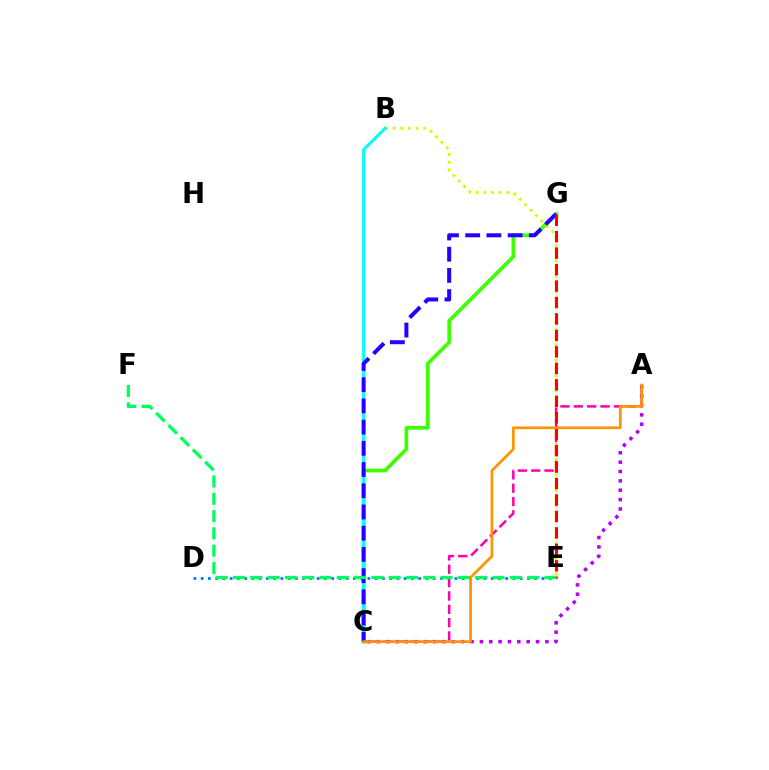{('A', 'C'): [{'color': '#ff00ac', 'line_style': 'dashed', 'thickness': 1.81}, {'color': '#b900ff', 'line_style': 'dotted', 'thickness': 2.54}, {'color': '#ff9400', 'line_style': 'solid', 'thickness': 1.95}], ('C', 'G'): [{'color': '#3dff00', 'line_style': 'solid', 'thickness': 2.65}, {'color': '#2500ff', 'line_style': 'dashed', 'thickness': 2.88}], ('D', 'E'): [{'color': '#0074ff', 'line_style': 'dotted', 'thickness': 1.97}], ('B', 'E'): [{'color': '#d1ff00', 'line_style': 'dotted', 'thickness': 2.08}], ('B', 'C'): [{'color': '#00fff6', 'line_style': 'solid', 'thickness': 2.19}], ('E', 'G'): [{'color': '#ff0000', 'line_style': 'dashed', 'thickness': 2.24}], ('E', 'F'): [{'color': '#00ff5c', 'line_style': 'dashed', 'thickness': 2.35}]}